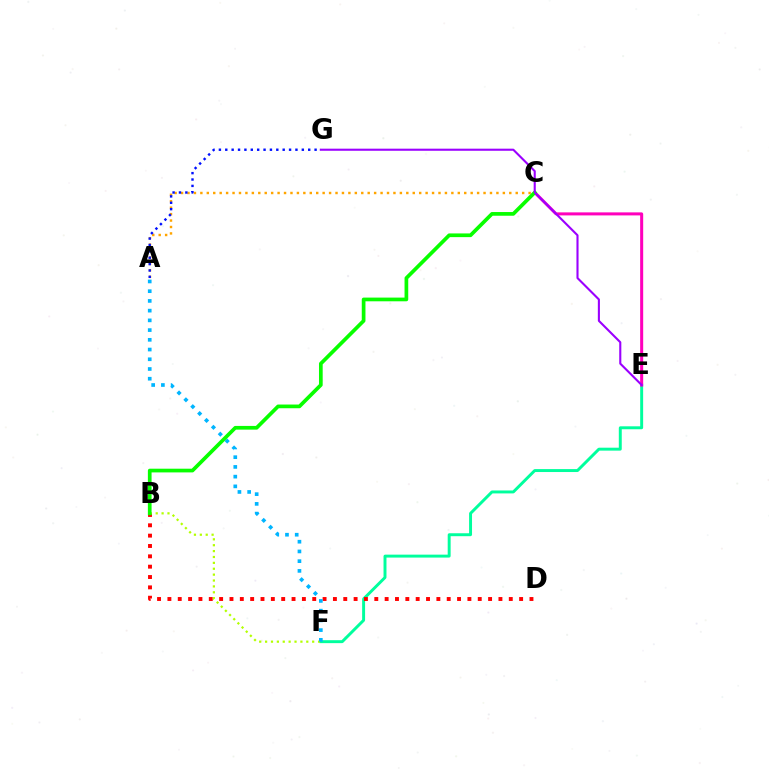{('E', 'F'): [{'color': '#00ff9d', 'line_style': 'solid', 'thickness': 2.12}], ('A', 'C'): [{'color': '#ffa500', 'line_style': 'dotted', 'thickness': 1.75}], ('B', 'D'): [{'color': '#ff0000', 'line_style': 'dotted', 'thickness': 2.81}], ('A', 'G'): [{'color': '#0010ff', 'line_style': 'dotted', 'thickness': 1.73}], ('B', 'F'): [{'color': '#b3ff00', 'line_style': 'dotted', 'thickness': 1.6}], ('C', 'E'): [{'color': '#ff00bd', 'line_style': 'solid', 'thickness': 2.18}], ('A', 'F'): [{'color': '#00b5ff', 'line_style': 'dotted', 'thickness': 2.64}], ('B', 'C'): [{'color': '#08ff00', 'line_style': 'solid', 'thickness': 2.67}], ('E', 'G'): [{'color': '#9b00ff', 'line_style': 'solid', 'thickness': 1.51}]}